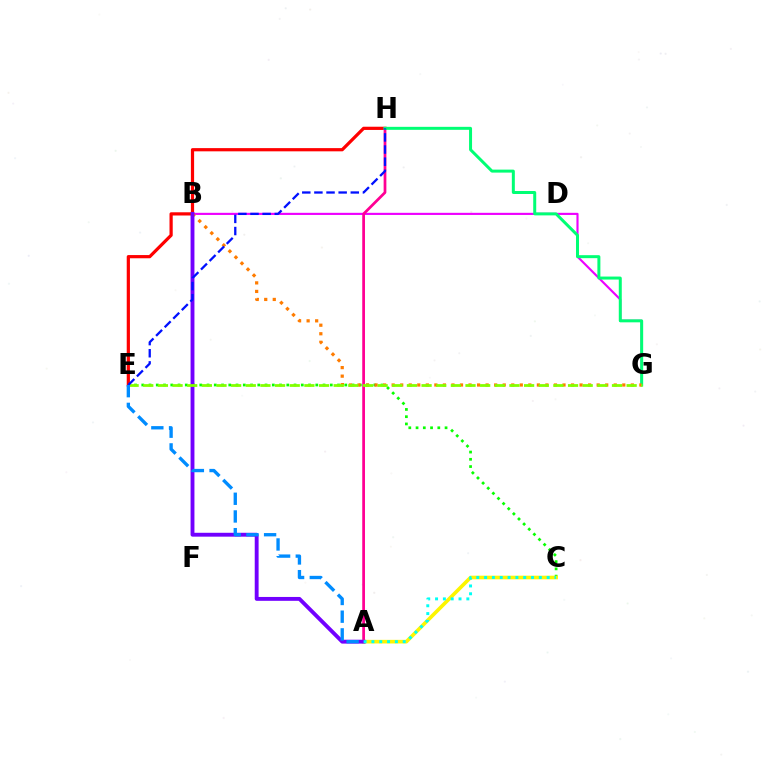{('E', 'H'): [{'color': '#ff0000', 'line_style': 'solid', 'thickness': 2.31}, {'color': '#0010ff', 'line_style': 'dashed', 'thickness': 1.65}], ('B', 'G'): [{'color': '#ee00ff', 'line_style': 'solid', 'thickness': 1.54}, {'color': '#ff7c00', 'line_style': 'dotted', 'thickness': 2.32}], ('A', 'H'): [{'color': '#ff0094', 'line_style': 'solid', 'thickness': 1.97}], ('C', 'E'): [{'color': '#08ff00', 'line_style': 'dotted', 'thickness': 1.97}], ('G', 'H'): [{'color': '#00ff74', 'line_style': 'solid', 'thickness': 2.15}], ('A', 'C'): [{'color': '#fcf500', 'line_style': 'solid', 'thickness': 2.61}, {'color': '#00fff6', 'line_style': 'dotted', 'thickness': 2.13}], ('A', 'B'): [{'color': '#7200ff', 'line_style': 'solid', 'thickness': 2.79}], ('E', 'G'): [{'color': '#84ff00', 'line_style': 'dashed', 'thickness': 1.99}], ('A', 'E'): [{'color': '#008cff', 'line_style': 'dashed', 'thickness': 2.4}]}